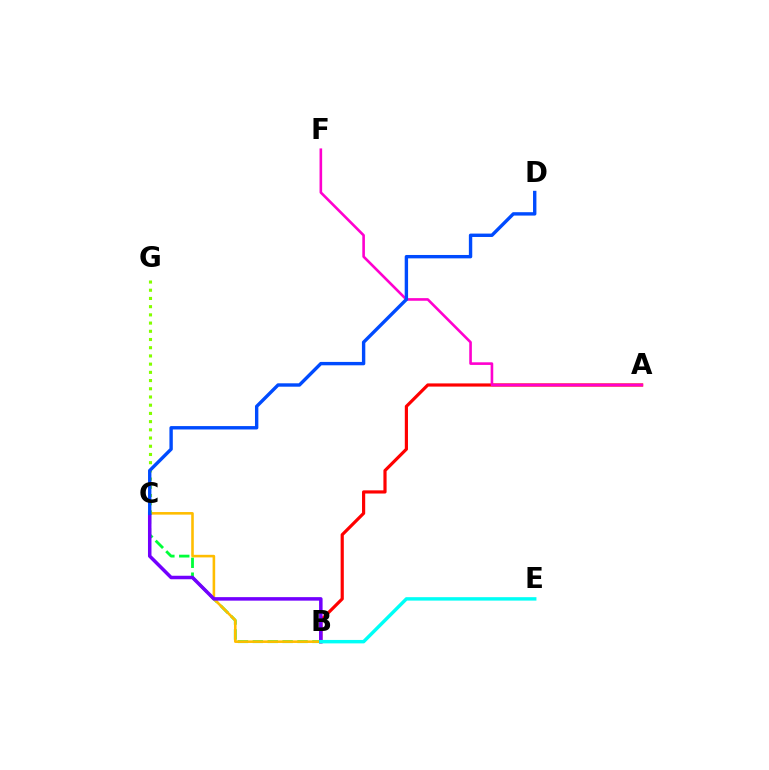{('B', 'C'): [{'color': '#00ff39', 'line_style': 'dashed', 'thickness': 2.02}, {'color': '#ffbd00', 'line_style': 'solid', 'thickness': 1.86}, {'color': '#7200ff', 'line_style': 'solid', 'thickness': 2.53}], ('A', 'B'): [{'color': '#ff0000', 'line_style': 'solid', 'thickness': 2.29}], ('A', 'F'): [{'color': '#ff00cf', 'line_style': 'solid', 'thickness': 1.89}], ('B', 'E'): [{'color': '#00fff6', 'line_style': 'solid', 'thickness': 2.47}], ('C', 'G'): [{'color': '#84ff00', 'line_style': 'dotted', 'thickness': 2.23}], ('C', 'D'): [{'color': '#004bff', 'line_style': 'solid', 'thickness': 2.44}]}